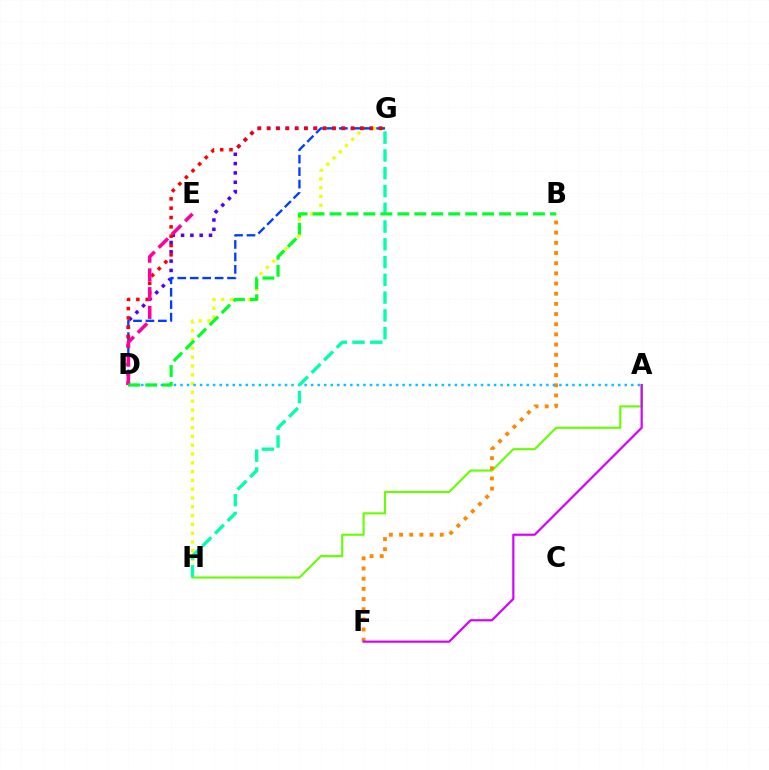{('A', 'H'): [{'color': '#66ff00', 'line_style': 'solid', 'thickness': 1.52}], ('B', 'F'): [{'color': '#ff8800', 'line_style': 'dotted', 'thickness': 2.76}], ('G', 'H'): [{'color': '#eeff00', 'line_style': 'dotted', 'thickness': 2.39}, {'color': '#00ffaf', 'line_style': 'dashed', 'thickness': 2.41}], ('D', 'G'): [{'color': '#4f00ff', 'line_style': 'dotted', 'thickness': 2.53}, {'color': '#003fff', 'line_style': 'dashed', 'thickness': 1.69}, {'color': '#ff0000', 'line_style': 'dotted', 'thickness': 2.54}], ('A', 'F'): [{'color': '#d600ff', 'line_style': 'solid', 'thickness': 1.58}], ('A', 'D'): [{'color': '#00c7ff', 'line_style': 'dotted', 'thickness': 1.78}], ('D', 'E'): [{'color': '#ff00a0', 'line_style': 'dashed', 'thickness': 2.55}], ('B', 'D'): [{'color': '#00ff27', 'line_style': 'dashed', 'thickness': 2.3}]}